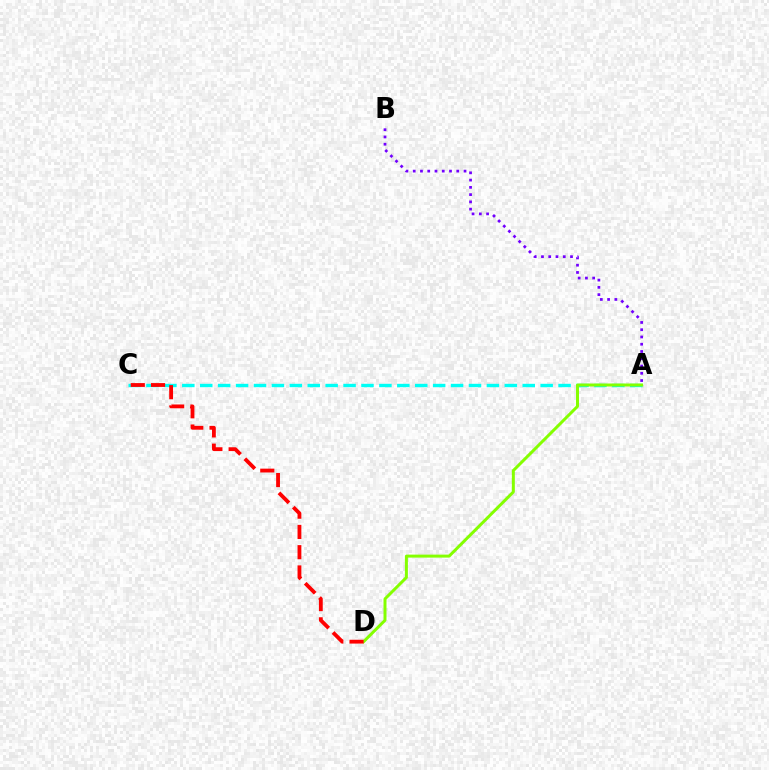{('A', 'C'): [{'color': '#00fff6', 'line_style': 'dashed', 'thickness': 2.43}], ('A', 'B'): [{'color': '#7200ff', 'line_style': 'dotted', 'thickness': 1.97}], ('A', 'D'): [{'color': '#84ff00', 'line_style': 'solid', 'thickness': 2.15}], ('C', 'D'): [{'color': '#ff0000', 'line_style': 'dashed', 'thickness': 2.75}]}